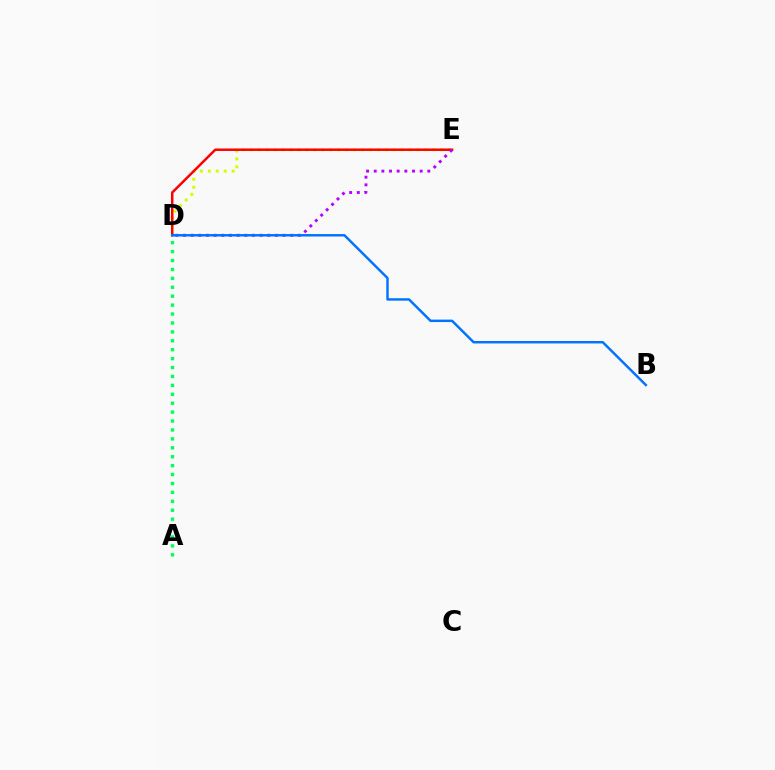{('D', 'E'): [{'color': '#d1ff00', 'line_style': 'dotted', 'thickness': 2.15}, {'color': '#ff0000', 'line_style': 'solid', 'thickness': 1.78}, {'color': '#b900ff', 'line_style': 'dotted', 'thickness': 2.08}], ('A', 'D'): [{'color': '#00ff5c', 'line_style': 'dotted', 'thickness': 2.42}], ('B', 'D'): [{'color': '#0074ff', 'line_style': 'solid', 'thickness': 1.78}]}